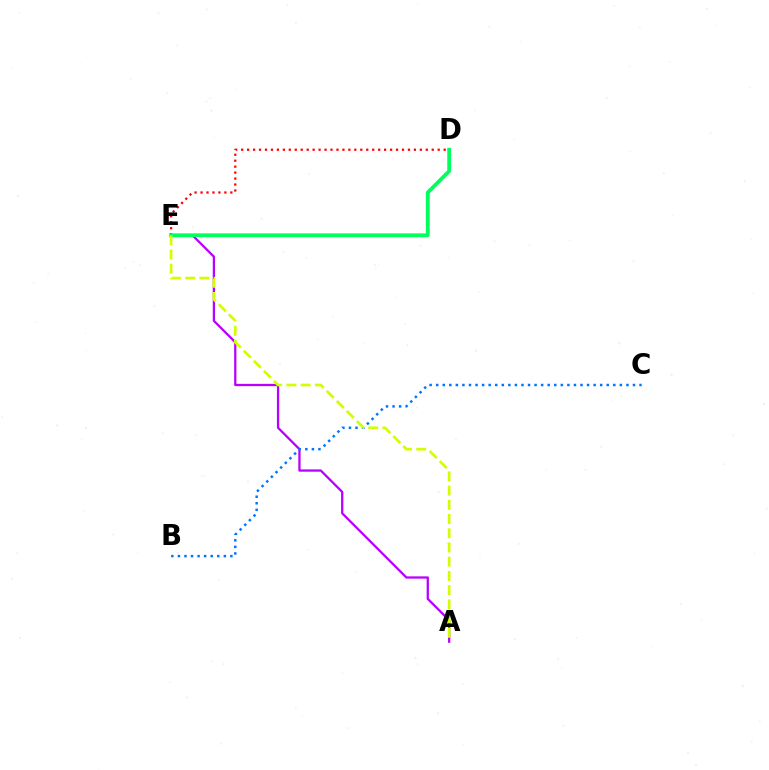{('D', 'E'): [{'color': '#ff0000', 'line_style': 'dotted', 'thickness': 1.62}, {'color': '#00ff5c', 'line_style': 'solid', 'thickness': 2.75}], ('A', 'E'): [{'color': '#b900ff', 'line_style': 'solid', 'thickness': 1.64}, {'color': '#d1ff00', 'line_style': 'dashed', 'thickness': 1.93}], ('B', 'C'): [{'color': '#0074ff', 'line_style': 'dotted', 'thickness': 1.78}]}